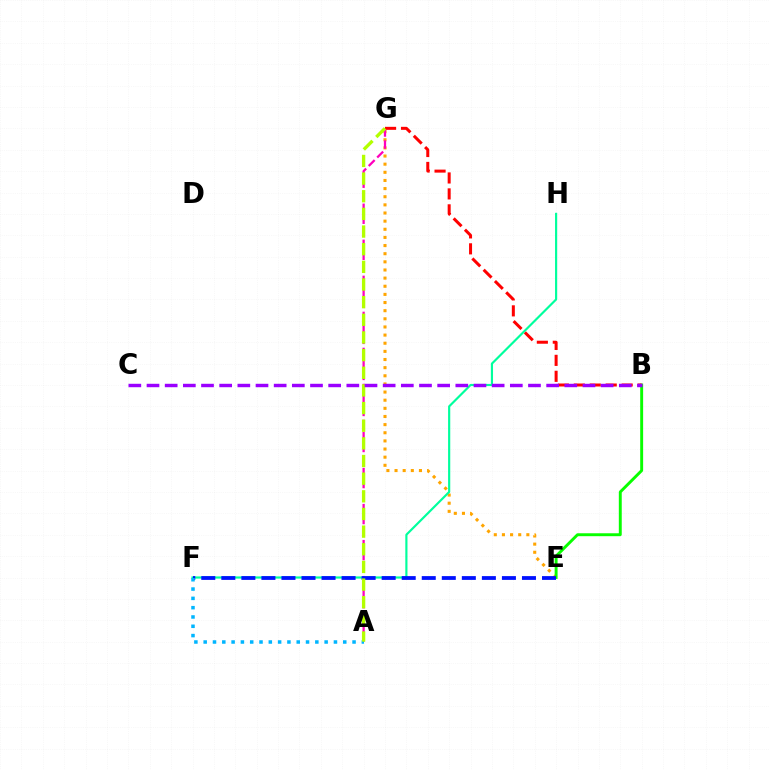{('E', 'G'): [{'color': '#ffa500', 'line_style': 'dotted', 'thickness': 2.21}], ('B', 'E'): [{'color': '#08ff00', 'line_style': 'solid', 'thickness': 2.1}], ('F', 'H'): [{'color': '#00ff9d', 'line_style': 'solid', 'thickness': 1.56}], ('A', 'G'): [{'color': '#ff00bd', 'line_style': 'dashed', 'thickness': 1.63}, {'color': '#b3ff00', 'line_style': 'dashed', 'thickness': 2.4}], ('E', 'F'): [{'color': '#0010ff', 'line_style': 'dashed', 'thickness': 2.72}], ('A', 'F'): [{'color': '#00b5ff', 'line_style': 'dotted', 'thickness': 2.53}], ('B', 'G'): [{'color': '#ff0000', 'line_style': 'dashed', 'thickness': 2.17}], ('B', 'C'): [{'color': '#9b00ff', 'line_style': 'dashed', 'thickness': 2.47}]}